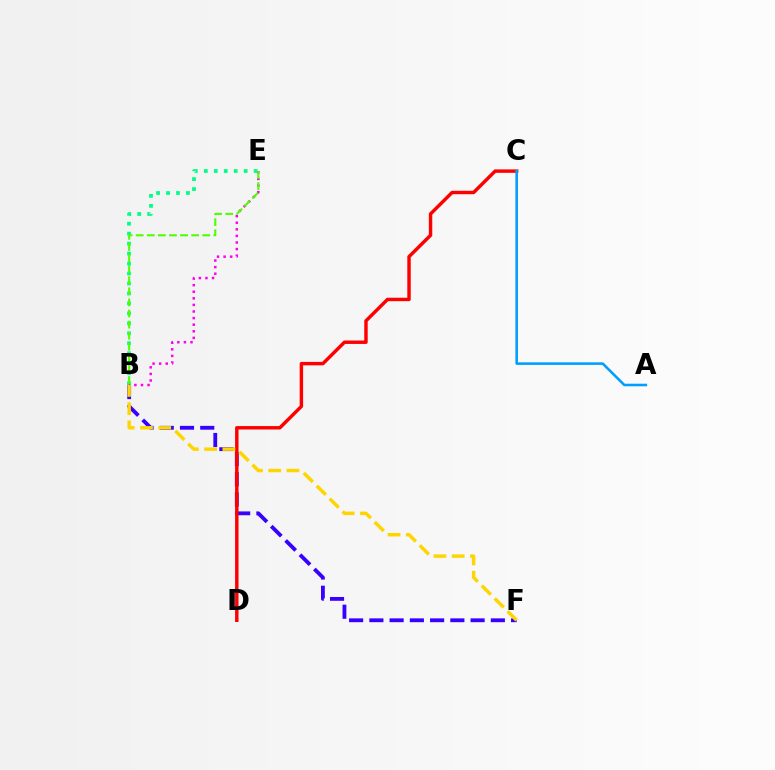{('B', 'F'): [{'color': '#3700ff', 'line_style': 'dashed', 'thickness': 2.75}, {'color': '#ffd500', 'line_style': 'dashed', 'thickness': 2.48}], ('B', 'E'): [{'color': '#00ff86', 'line_style': 'dotted', 'thickness': 2.71}, {'color': '#ff00ed', 'line_style': 'dotted', 'thickness': 1.79}, {'color': '#4fff00', 'line_style': 'dashed', 'thickness': 1.51}], ('C', 'D'): [{'color': '#ff0000', 'line_style': 'solid', 'thickness': 2.47}], ('A', 'C'): [{'color': '#009eff', 'line_style': 'solid', 'thickness': 1.85}]}